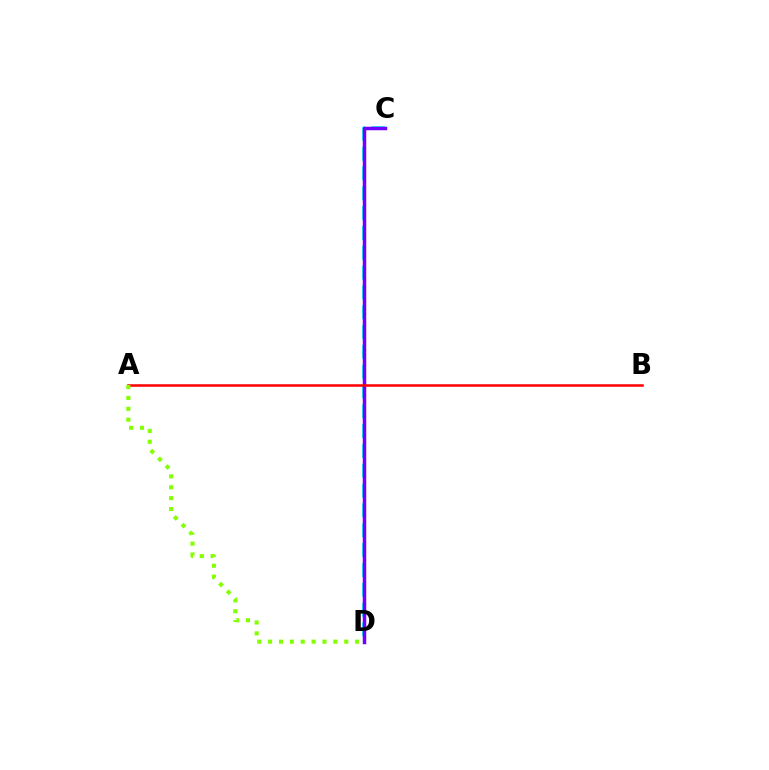{('C', 'D'): [{'color': '#00fff6', 'line_style': 'dashed', 'thickness': 2.69}, {'color': '#7200ff', 'line_style': 'solid', 'thickness': 2.51}], ('A', 'B'): [{'color': '#ff0000', 'line_style': 'solid', 'thickness': 1.81}], ('A', 'D'): [{'color': '#84ff00', 'line_style': 'dotted', 'thickness': 2.95}]}